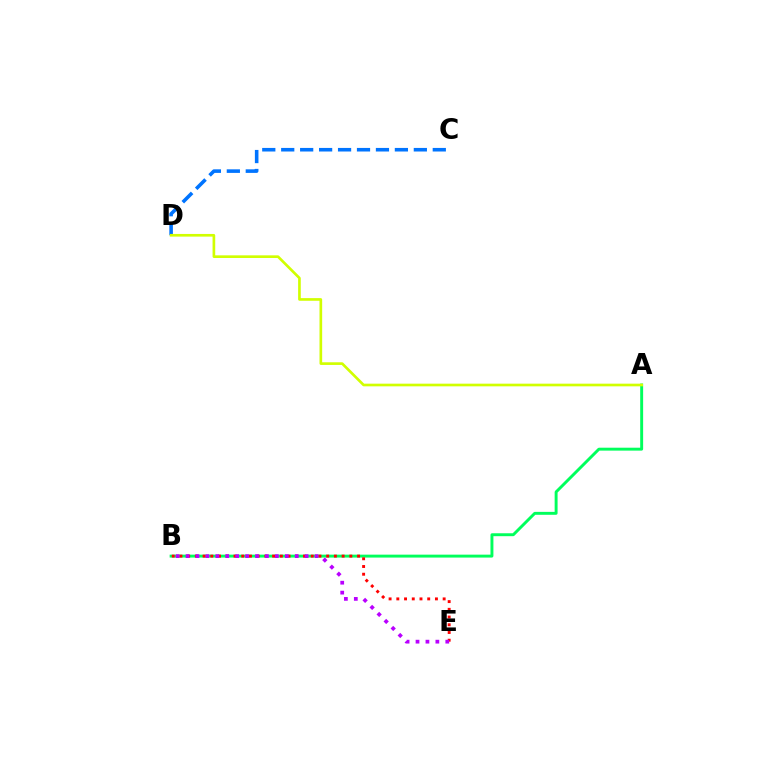{('C', 'D'): [{'color': '#0074ff', 'line_style': 'dashed', 'thickness': 2.57}], ('A', 'B'): [{'color': '#00ff5c', 'line_style': 'solid', 'thickness': 2.11}], ('B', 'E'): [{'color': '#ff0000', 'line_style': 'dotted', 'thickness': 2.1}, {'color': '#b900ff', 'line_style': 'dotted', 'thickness': 2.7}], ('A', 'D'): [{'color': '#d1ff00', 'line_style': 'solid', 'thickness': 1.92}]}